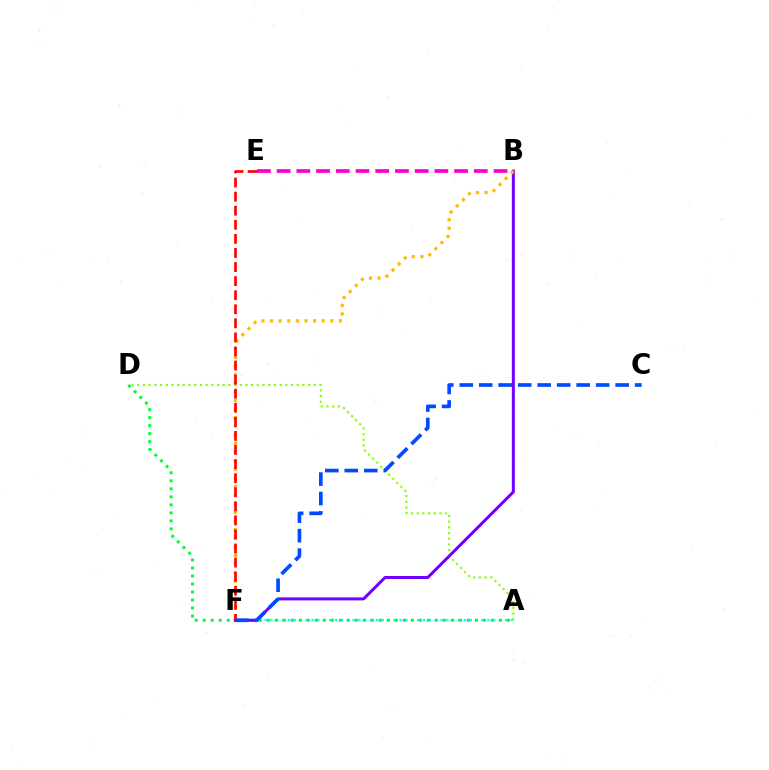{('A', 'F'): [{'color': '#00fff6', 'line_style': 'dotted', 'thickness': 1.59}], ('B', 'E'): [{'color': '#ff00cf', 'line_style': 'dashed', 'thickness': 2.68}], ('A', 'D'): [{'color': '#00ff39', 'line_style': 'dotted', 'thickness': 2.17}, {'color': '#84ff00', 'line_style': 'dotted', 'thickness': 1.55}], ('B', 'F'): [{'color': '#7200ff', 'line_style': 'solid', 'thickness': 2.17}, {'color': '#ffbd00', 'line_style': 'dotted', 'thickness': 2.34}], ('E', 'F'): [{'color': '#ff0000', 'line_style': 'dashed', 'thickness': 1.91}], ('C', 'F'): [{'color': '#004bff', 'line_style': 'dashed', 'thickness': 2.65}]}